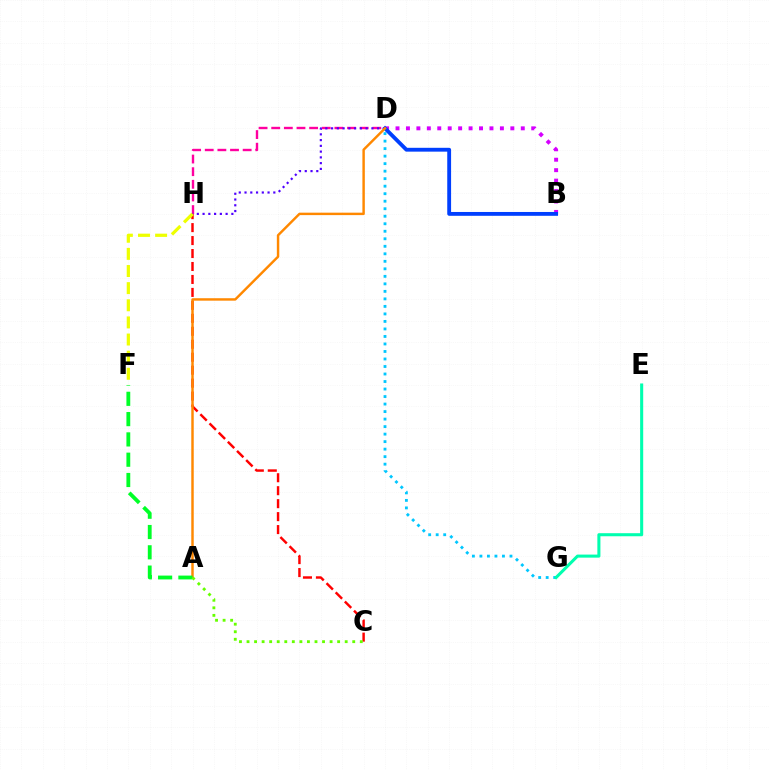{('B', 'D'): [{'color': '#d600ff', 'line_style': 'dotted', 'thickness': 2.84}, {'color': '#003fff', 'line_style': 'solid', 'thickness': 2.76}], ('C', 'H'): [{'color': '#ff0000', 'line_style': 'dashed', 'thickness': 1.76}], ('D', 'G'): [{'color': '#00c7ff', 'line_style': 'dotted', 'thickness': 2.04}], ('D', 'H'): [{'color': '#ff00a0', 'line_style': 'dashed', 'thickness': 1.72}, {'color': '#4f00ff', 'line_style': 'dotted', 'thickness': 1.56}], ('E', 'G'): [{'color': '#00ffaf', 'line_style': 'solid', 'thickness': 2.2}], ('A', 'D'): [{'color': '#ff8800', 'line_style': 'solid', 'thickness': 1.76}], ('A', 'F'): [{'color': '#00ff27', 'line_style': 'dashed', 'thickness': 2.76}], ('A', 'C'): [{'color': '#66ff00', 'line_style': 'dotted', 'thickness': 2.05}], ('F', 'H'): [{'color': '#eeff00', 'line_style': 'dashed', 'thickness': 2.33}]}